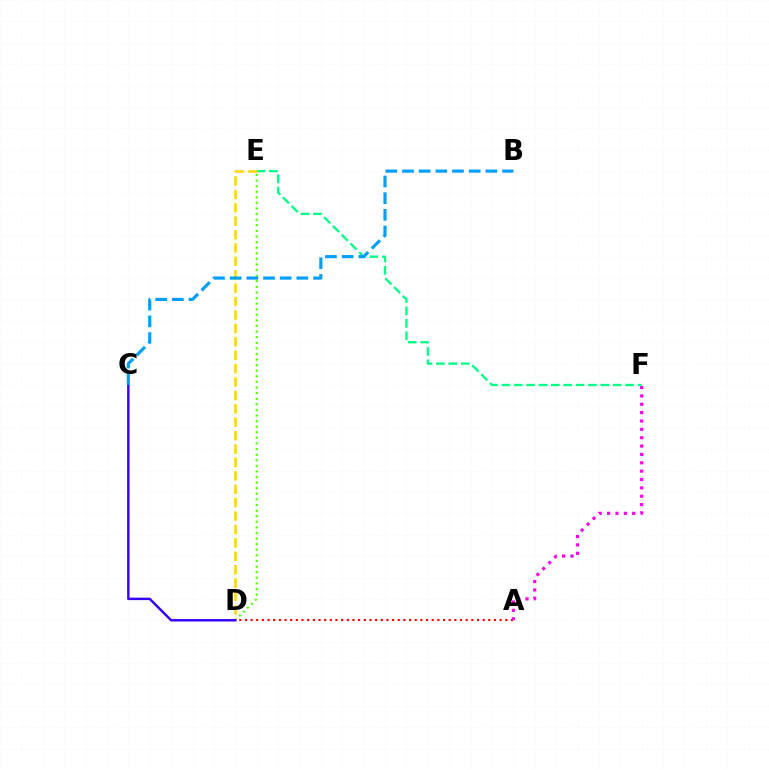{('D', 'E'): [{'color': '#4fff00', 'line_style': 'dotted', 'thickness': 1.52}, {'color': '#ffd500', 'line_style': 'dashed', 'thickness': 1.82}], ('E', 'F'): [{'color': '#00ff86', 'line_style': 'dashed', 'thickness': 1.68}], ('A', 'D'): [{'color': '#ff0000', 'line_style': 'dotted', 'thickness': 1.54}], ('C', 'D'): [{'color': '#3700ff', 'line_style': 'solid', 'thickness': 1.76}], ('A', 'F'): [{'color': '#ff00ed', 'line_style': 'dotted', 'thickness': 2.27}], ('B', 'C'): [{'color': '#009eff', 'line_style': 'dashed', 'thickness': 2.26}]}